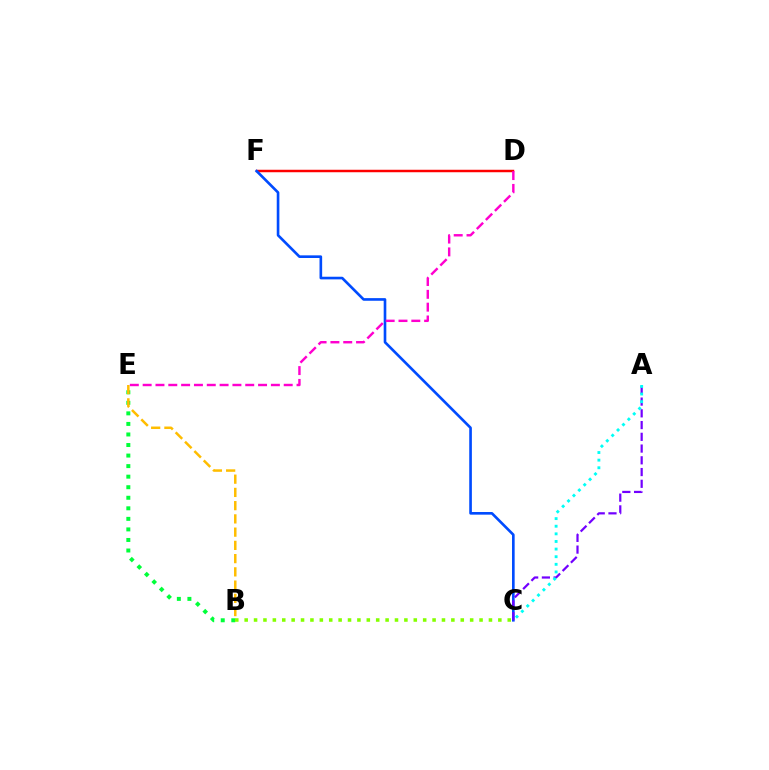{('B', 'E'): [{'color': '#00ff39', 'line_style': 'dotted', 'thickness': 2.87}, {'color': '#ffbd00', 'line_style': 'dashed', 'thickness': 1.8}], ('D', 'F'): [{'color': '#ff0000', 'line_style': 'solid', 'thickness': 1.78}], ('C', 'F'): [{'color': '#004bff', 'line_style': 'solid', 'thickness': 1.9}], ('A', 'C'): [{'color': '#7200ff', 'line_style': 'dashed', 'thickness': 1.6}, {'color': '#00fff6', 'line_style': 'dotted', 'thickness': 2.07}], ('B', 'C'): [{'color': '#84ff00', 'line_style': 'dotted', 'thickness': 2.55}], ('D', 'E'): [{'color': '#ff00cf', 'line_style': 'dashed', 'thickness': 1.74}]}